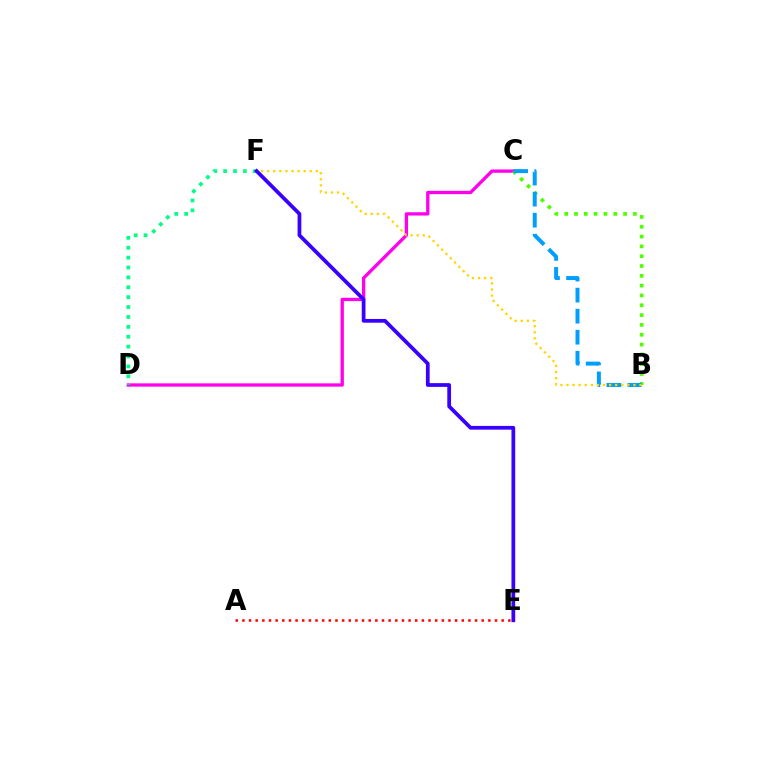{('C', 'D'): [{'color': '#ff00ed', 'line_style': 'solid', 'thickness': 2.38}], ('B', 'C'): [{'color': '#4fff00', 'line_style': 'dotted', 'thickness': 2.67}, {'color': '#009eff', 'line_style': 'dashed', 'thickness': 2.86}], ('B', 'F'): [{'color': '#ffd500', 'line_style': 'dotted', 'thickness': 1.65}], ('D', 'F'): [{'color': '#00ff86', 'line_style': 'dotted', 'thickness': 2.69}], ('E', 'F'): [{'color': '#3700ff', 'line_style': 'solid', 'thickness': 2.69}], ('A', 'E'): [{'color': '#ff0000', 'line_style': 'dotted', 'thickness': 1.81}]}